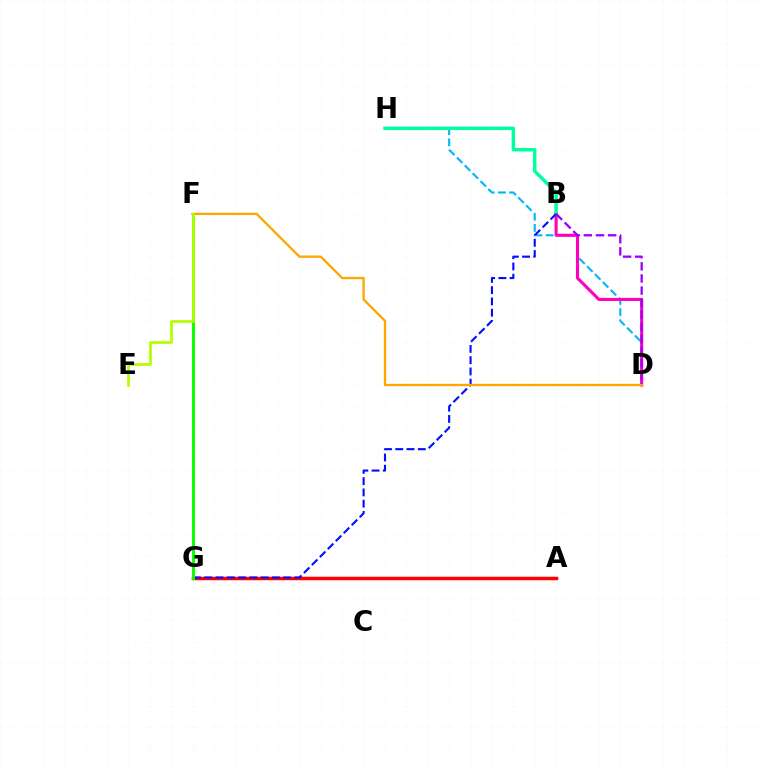{('D', 'H'): [{'color': '#00b5ff', 'line_style': 'dashed', 'thickness': 1.51}], ('B', 'D'): [{'color': '#ff00bd', 'line_style': 'solid', 'thickness': 2.22}, {'color': '#9b00ff', 'line_style': 'dashed', 'thickness': 1.65}], ('B', 'H'): [{'color': '#00ff9d', 'line_style': 'solid', 'thickness': 2.47}], ('A', 'G'): [{'color': '#ff0000', 'line_style': 'solid', 'thickness': 2.51}], ('B', 'G'): [{'color': '#0010ff', 'line_style': 'dashed', 'thickness': 1.53}], ('F', 'G'): [{'color': '#08ff00', 'line_style': 'solid', 'thickness': 2.11}], ('D', 'F'): [{'color': '#ffa500', 'line_style': 'solid', 'thickness': 1.65}], ('E', 'F'): [{'color': '#b3ff00', 'line_style': 'solid', 'thickness': 1.95}]}